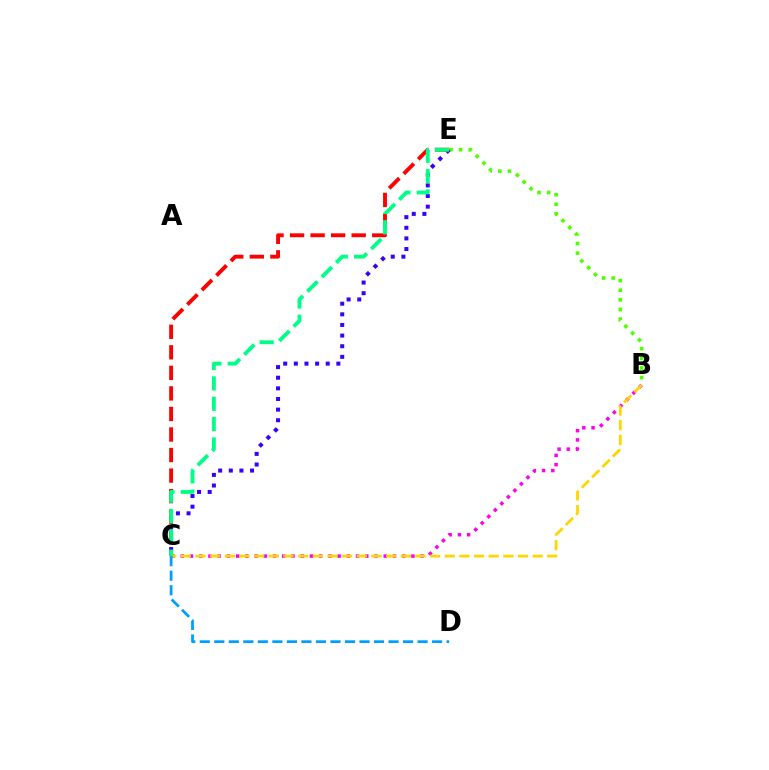{('B', 'C'): [{'color': '#ff00ed', 'line_style': 'dotted', 'thickness': 2.51}, {'color': '#ffd500', 'line_style': 'dashed', 'thickness': 1.99}], ('B', 'E'): [{'color': '#4fff00', 'line_style': 'dotted', 'thickness': 2.61}], ('C', 'E'): [{'color': '#3700ff', 'line_style': 'dotted', 'thickness': 2.89}, {'color': '#ff0000', 'line_style': 'dashed', 'thickness': 2.79}, {'color': '#00ff86', 'line_style': 'dashed', 'thickness': 2.76}], ('C', 'D'): [{'color': '#009eff', 'line_style': 'dashed', 'thickness': 1.97}]}